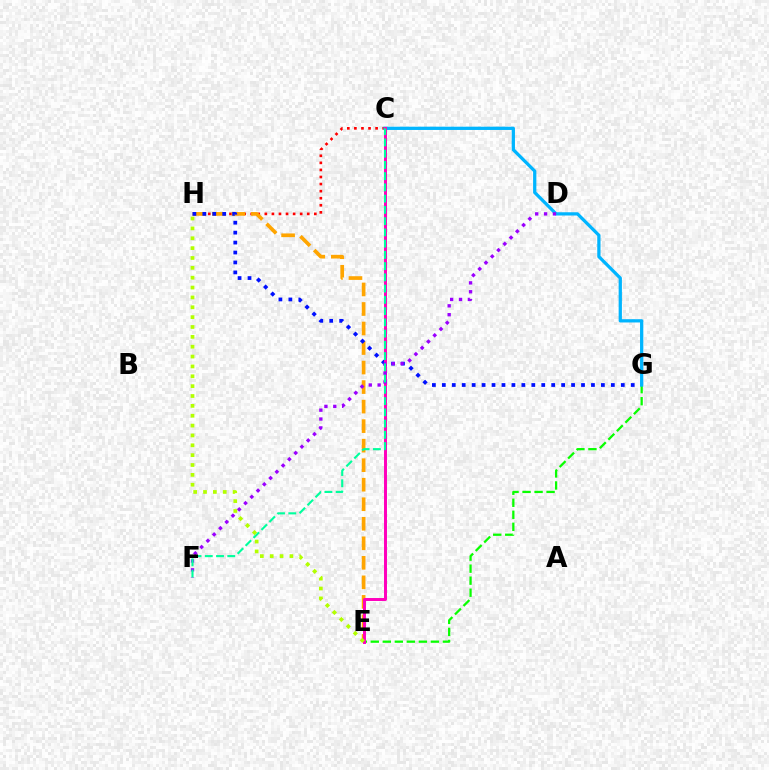{('C', 'H'): [{'color': '#ff0000', 'line_style': 'dotted', 'thickness': 1.92}], ('E', 'H'): [{'color': '#ffa500', 'line_style': 'dashed', 'thickness': 2.65}, {'color': '#b3ff00', 'line_style': 'dotted', 'thickness': 2.68}], ('G', 'H'): [{'color': '#0010ff', 'line_style': 'dotted', 'thickness': 2.7}], ('E', 'G'): [{'color': '#08ff00', 'line_style': 'dashed', 'thickness': 1.63}], ('C', 'G'): [{'color': '#00b5ff', 'line_style': 'solid', 'thickness': 2.35}], ('C', 'E'): [{'color': '#ff00bd', 'line_style': 'solid', 'thickness': 2.14}], ('D', 'F'): [{'color': '#9b00ff', 'line_style': 'dotted', 'thickness': 2.41}], ('C', 'F'): [{'color': '#00ff9d', 'line_style': 'dashed', 'thickness': 1.53}]}